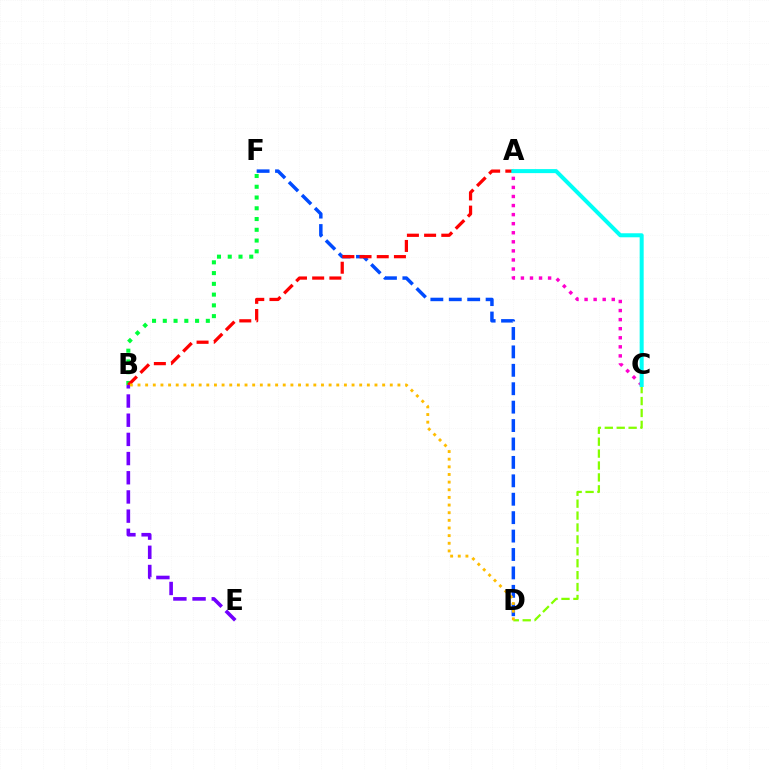{('C', 'D'): [{'color': '#84ff00', 'line_style': 'dashed', 'thickness': 1.62}], ('A', 'C'): [{'color': '#ff00cf', 'line_style': 'dotted', 'thickness': 2.46}, {'color': '#00fff6', 'line_style': 'solid', 'thickness': 2.9}], ('D', 'F'): [{'color': '#004bff', 'line_style': 'dashed', 'thickness': 2.5}], ('B', 'F'): [{'color': '#00ff39', 'line_style': 'dotted', 'thickness': 2.92}], ('A', 'B'): [{'color': '#ff0000', 'line_style': 'dashed', 'thickness': 2.34}], ('B', 'E'): [{'color': '#7200ff', 'line_style': 'dashed', 'thickness': 2.61}], ('B', 'D'): [{'color': '#ffbd00', 'line_style': 'dotted', 'thickness': 2.08}]}